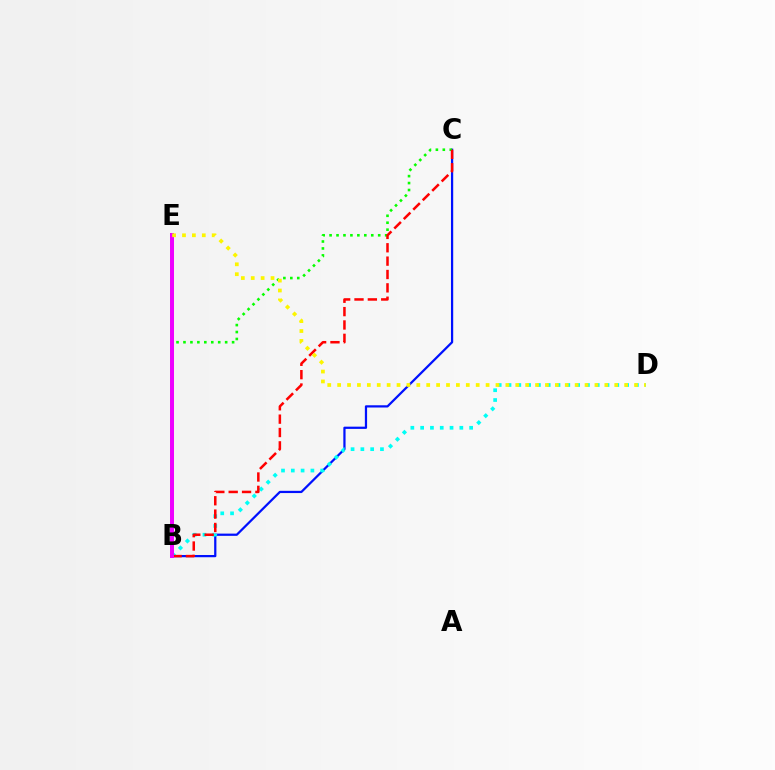{('B', 'C'): [{'color': '#0010ff', 'line_style': 'solid', 'thickness': 1.61}, {'color': '#08ff00', 'line_style': 'dotted', 'thickness': 1.89}, {'color': '#ff0000', 'line_style': 'dashed', 'thickness': 1.82}], ('B', 'D'): [{'color': '#00fff6', 'line_style': 'dotted', 'thickness': 2.66}], ('B', 'E'): [{'color': '#ee00ff', 'line_style': 'solid', 'thickness': 2.87}], ('D', 'E'): [{'color': '#fcf500', 'line_style': 'dotted', 'thickness': 2.69}]}